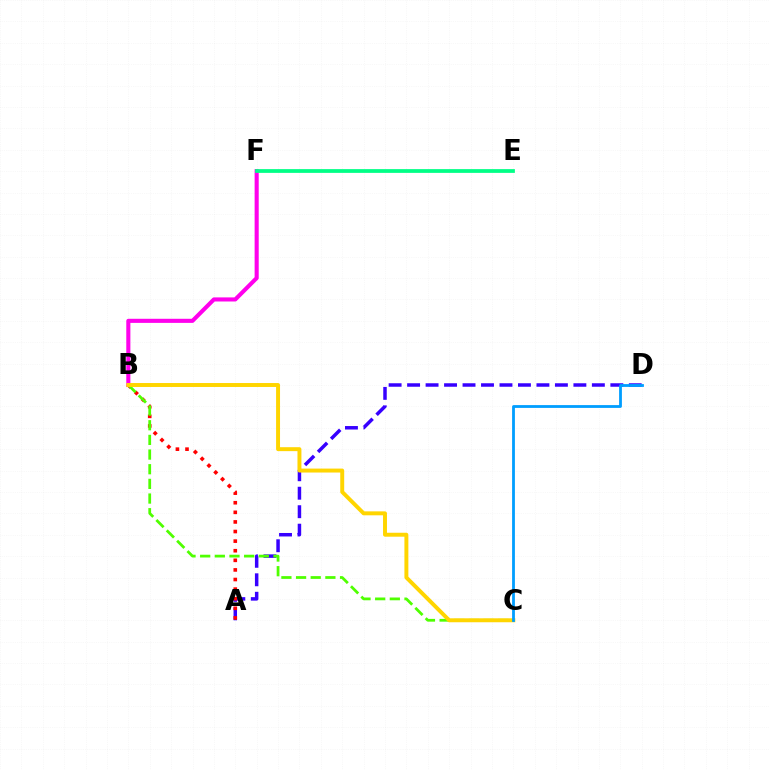{('A', 'D'): [{'color': '#3700ff', 'line_style': 'dashed', 'thickness': 2.51}], ('A', 'B'): [{'color': '#ff0000', 'line_style': 'dotted', 'thickness': 2.61}], ('B', 'F'): [{'color': '#ff00ed', 'line_style': 'solid', 'thickness': 2.95}], ('B', 'C'): [{'color': '#4fff00', 'line_style': 'dashed', 'thickness': 1.99}, {'color': '#ffd500', 'line_style': 'solid', 'thickness': 2.84}], ('C', 'D'): [{'color': '#009eff', 'line_style': 'solid', 'thickness': 2.01}], ('E', 'F'): [{'color': '#00ff86', 'line_style': 'solid', 'thickness': 2.7}]}